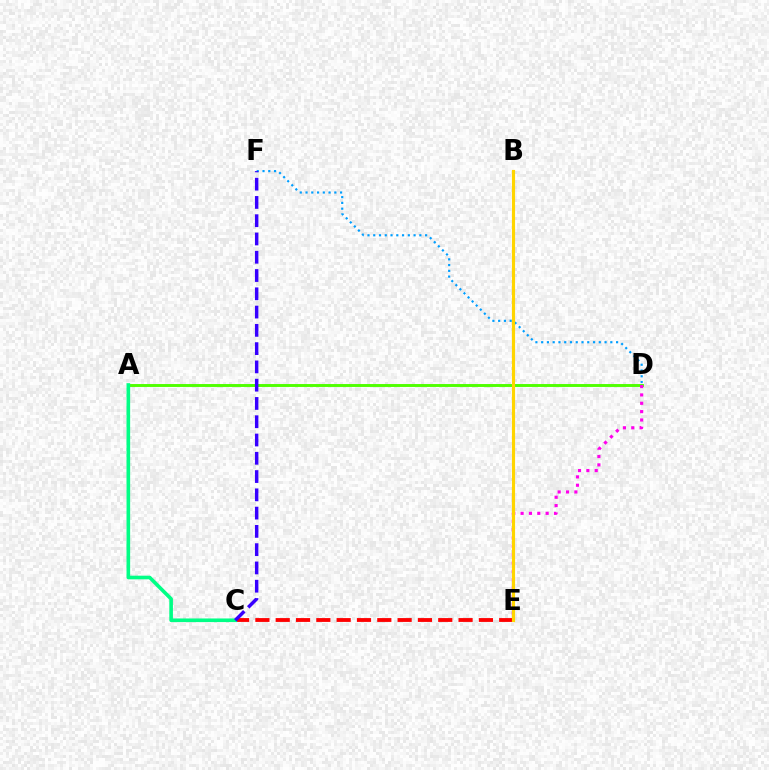{('A', 'D'): [{'color': '#4fff00', 'line_style': 'solid', 'thickness': 2.1}], ('D', 'E'): [{'color': '#ff00ed', 'line_style': 'dotted', 'thickness': 2.27}], ('D', 'F'): [{'color': '#009eff', 'line_style': 'dotted', 'thickness': 1.57}], ('C', 'E'): [{'color': '#ff0000', 'line_style': 'dashed', 'thickness': 2.76}], ('A', 'C'): [{'color': '#00ff86', 'line_style': 'solid', 'thickness': 2.61}], ('B', 'E'): [{'color': '#ffd500', 'line_style': 'solid', 'thickness': 2.27}], ('C', 'F'): [{'color': '#3700ff', 'line_style': 'dashed', 'thickness': 2.48}]}